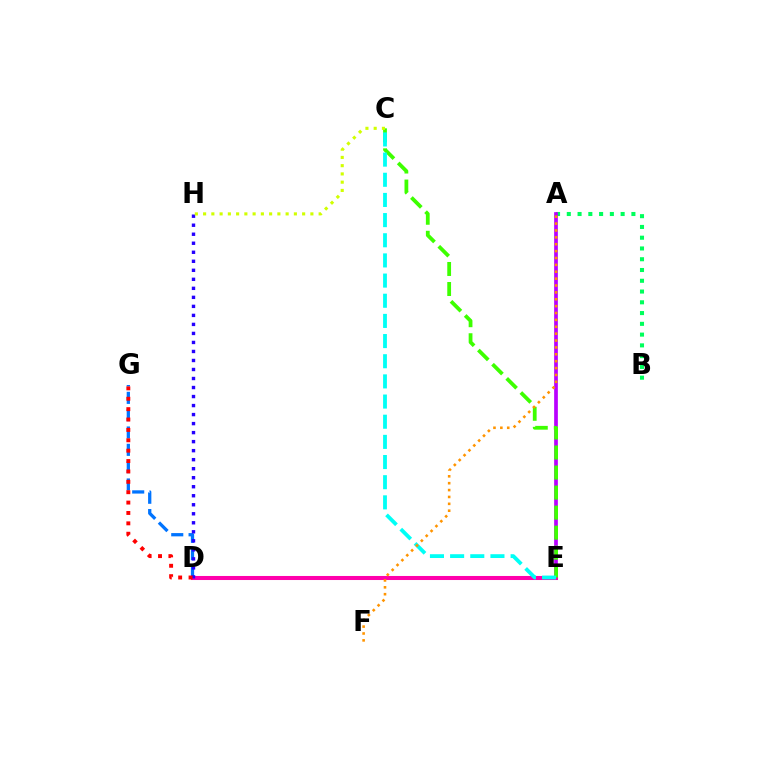{('A', 'B'): [{'color': '#00ff5c', 'line_style': 'dotted', 'thickness': 2.93}], ('D', 'G'): [{'color': '#0074ff', 'line_style': 'dashed', 'thickness': 2.35}, {'color': '#ff0000', 'line_style': 'dotted', 'thickness': 2.82}], ('A', 'E'): [{'color': '#b900ff', 'line_style': 'solid', 'thickness': 2.66}], ('D', 'E'): [{'color': '#ff00ac', 'line_style': 'solid', 'thickness': 2.91}], ('C', 'E'): [{'color': '#3dff00', 'line_style': 'dashed', 'thickness': 2.72}, {'color': '#00fff6', 'line_style': 'dashed', 'thickness': 2.74}], ('D', 'H'): [{'color': '#2500ff', 'line_style': 'dotted', 'thickness': 2.45}], ('C', 'H'): [{'color': '#d1ff00', 'line_style': 'dotted', 'thickness': 2.24}], ('A', 'F'): [{'color': '#ff9400', 'line_style': 'dotted', 'thickness': 1.87}]}